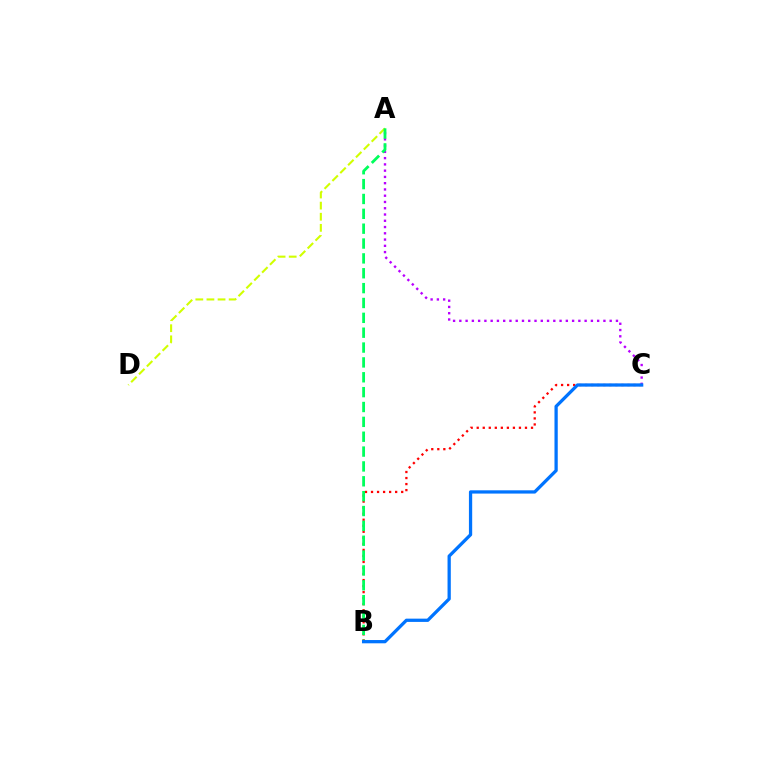{('B', 'C'): [{'color': '#ff0000', 'line_style': 'dotted', 'thickness': 1.64}, {'color': '#0074ff', 'line_style': 'solid', 'thickness': 2.35}], ('A', 'D'): [{'color': '#d1ff00', 'line_style': 'dashed', 'thickness': 1.51}], ('A', 'C'): [{'color': '#b900ff', 'line_style': 'dotted', 'thickness': 1.7}], ('A', 'B'): [{'color': '#00ff5c', 'line_style': 'dashed', 'thickness': 2.02}]}